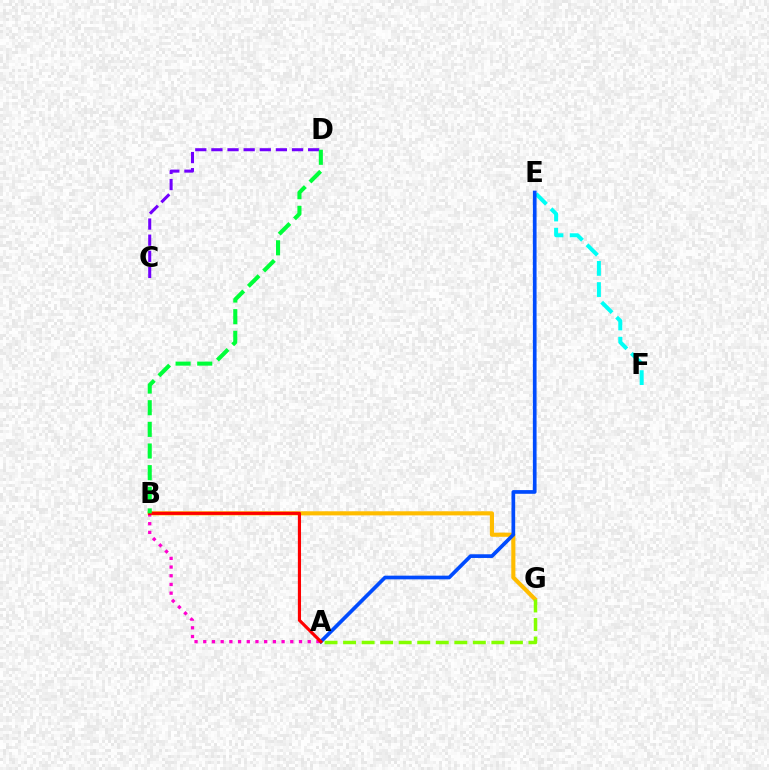{('E', 'F'): [{'color': '#00fff6', 'line_style': 'dashed', 'thickness': 2.87}], ('B', 'G'): [{'color': '#ffbd00', 'line_style': 'solid', 'thickness': 2.97}], ('A', 'E'): [{'color': '#004bff', 'line_style': 'solid', 'thickness': 2.66}], ('A', 'B'): [{'color': '#ff00cf', 'line_style': 'dotted', 'thickness': 2.36}, {'color': '#ff0000', 'line_style': 'solid', 'thickness': 2.27}], ('C', 'D'): [{'color': '#7200ff', 'line_style': 'dashed', 'thickness': 2.19}], ('A', 'G'): [{'color': '#84ff00', 'line_style': 'dashed', 'thickness': 2.52}], ('B', 'D'): [{'color': '#00ff39', 'line_style': 'dashed', 'thickness': 2.94}]}